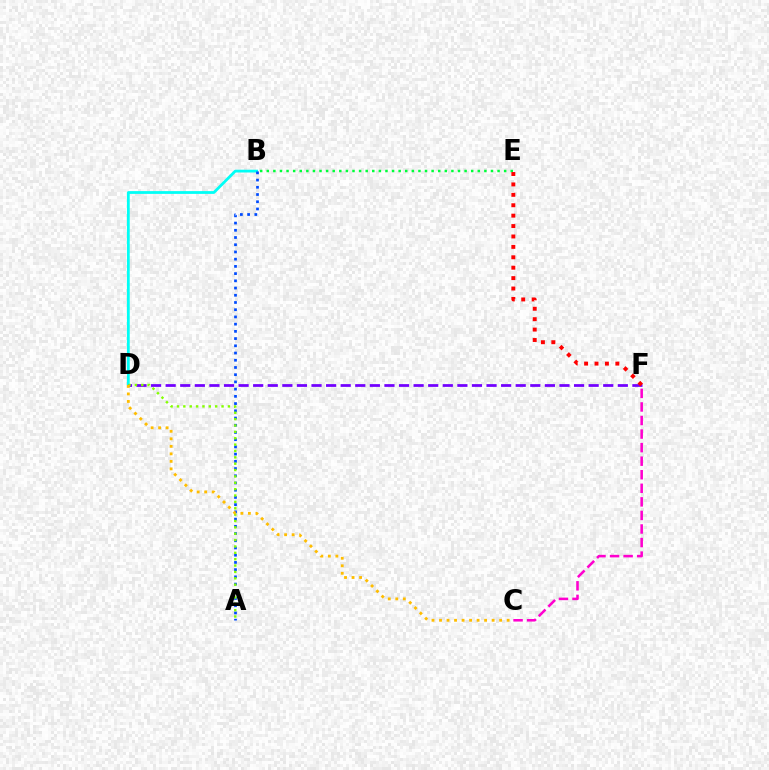{('B', 'D'): [{'color': '#00fff6', 'line_style': 'solid', 'thickness': 2.0}], ('B', 'E'): [{'color': '#00ff39', 'line_style': 'dotted', 'thickness': 1.79}], ('A', 'B'): [{'color': '#004bff', 'line_style': 'dotted', 'thickness': 1.96}], ('D', 'F'): [{'color': '#7200ff', 'line_style': 'dashed', 'thickness': 1.98}], ('A', 'D'): [{'color': '#84ff00', 'line_style': 'dotted', 'thickness': 1.73}], ('E', 'F'): [{'color': '#ff0000', 'line_style': 'dotted', 'thickness': 2.83}], ('C', 'F'): [{'color': '#ff00cf', 'line_style': 'dashed', 'thickness': 1.84}], ('C', 'D'): [{'color': '#ffbd00', 'line_style': 'dotted', 'thickness': 2.04}]}